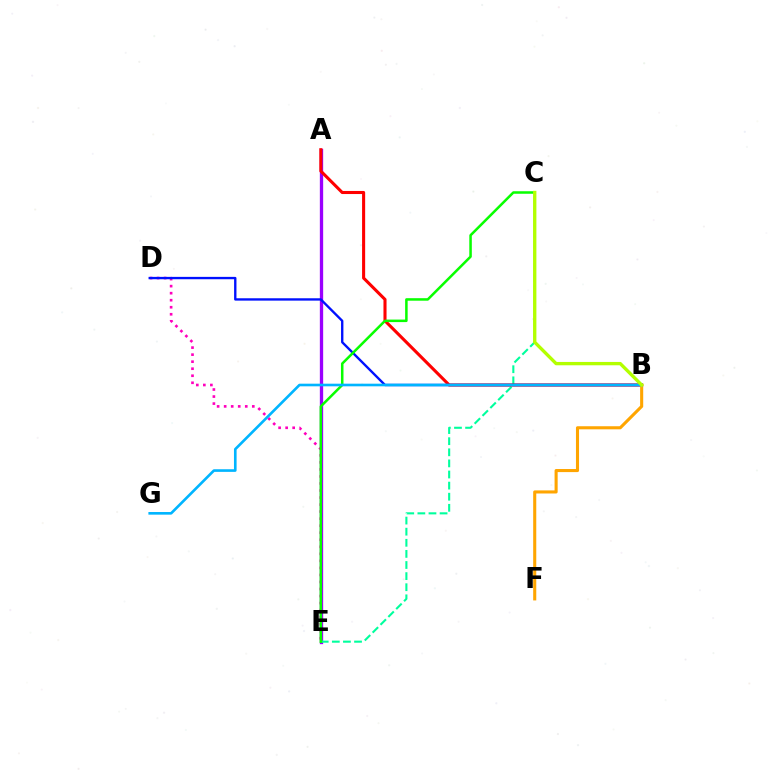{('A', 'E'): [{'color': '#9b00ff', 'line_style': 'solid', 'thickness': 2.39}], ('D', 'E'): [{'color': '#ff00bd', 'line_style': 'dotted', 'thickness': 1.91}], ('C', 'E'): [{'color': '#00ff9d', 'line_style': 'dashed', 'thickness': 1.51}, {'color': '#08ff00', 'line_style': 'solid', 'thickness': 1.82}], ('A', 'B'): [{'color': '#ff0000', 'line_style': 'solid', 'thickness': 2.21}], ('B', 'D'): [{'color': '#0010ff', 'line_style': 'solid', 'thickness': 1.7}], ('B', 'F'): [{'color': '#ffa500', 'line_style': 'solid', 'thickness': 2.22}], ('B', 'G'): [{'color': '#00b5ff', 'line_style': 'solid', 'thickness': 1.89}], ('B', 'C'): [{'color': '#b3ff00', 'line_style': 'solid', 'thickness': 2.41}]}